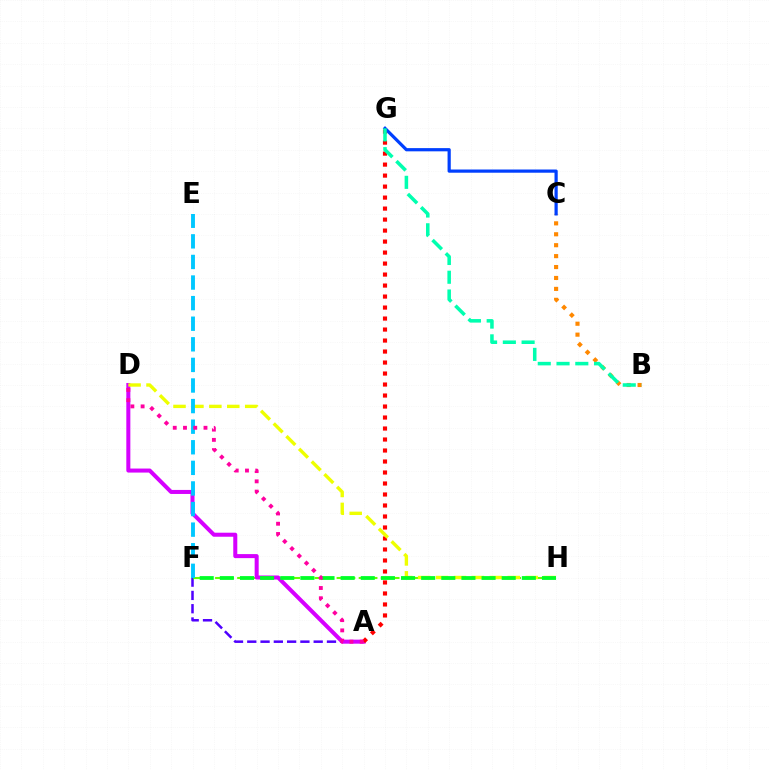{('A', 'F'): [{'color': '#4f00ff', 'line_style': 'dashed', 'thickness': 1.8}], ('F', 'H'): [{'color': '#66ff00', 'line_style': 'dashed', 'thickness': 1.5}, {'color': '#00ff27', 'line_style': 'dashed', 'thickness': 2.74}], ('A', 'D'): [{'color': '#d600ff', 'line_style': 'solid', 'thickness': 2.9}, {'color': '#ff00a0', 'line_style': 'dotted', 'thickness': 2.78}], ('A', 'G'): [{'color': '#ff0000', 'line_style': 'dotted', 'thickness': 2.99}], ('B', 'C'): [{'color': '#ff8800', 'line_style': 'dotted', 'thickness': 2.97}], ('D', 'H'): [{'color': '#eeff00', 'line_style': 'dashed', 'thickness': 2.44}], ('C', 'G'): [{'color': '#003fff', 'line_style': 'solid', 'thickness': 2.31}], ('E', 'F'): [{'color': '#00c7ff', 'line_style': 'dashed', 'thickness': 2.8}], ('B', 'G'): [{'color': '#00ffaf', 'line_style': 'dashed', 'thickness': 2.55}]}